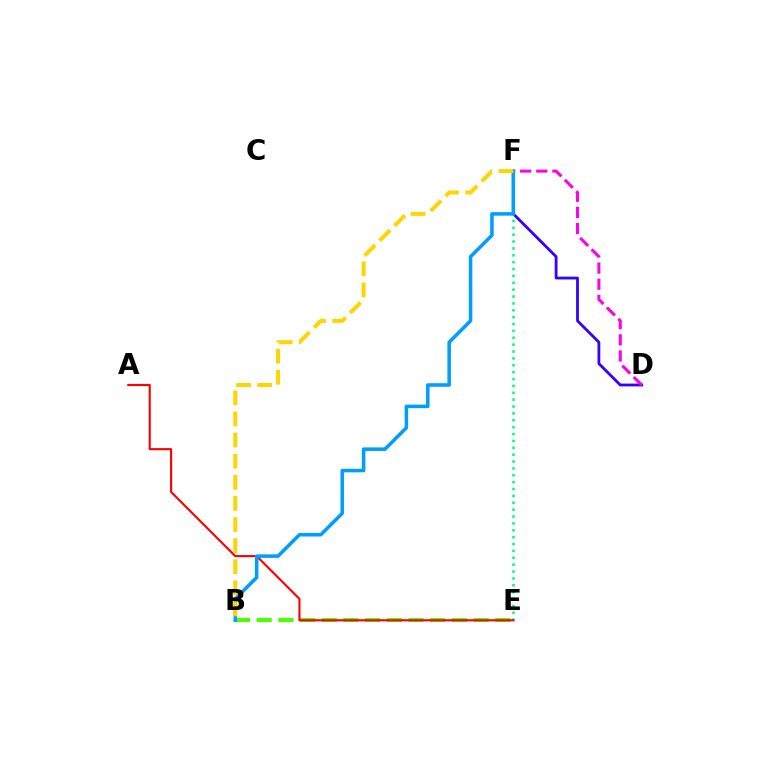{('B', 'E'): [{'color': '#4fff00', 'line_style': 'dashed', 'thickness': 2.95}], ('D', 'F'): [{'color': '#3700ff', 'line_style': 'solid', 'thickness': 2.02}, {'color': '#ff00ed', 'line_style': 'dashed', 'thickness': 2.19}], ('E', 'F'): [{'color': '#00ff86', 'line_style': 'dotted', 'thickness': 1.87}], ('A', 'E'): [{'color': '#ff0000', 'line_style': 'solid', 'thickness': 1.53}], ('B', 'F'): [{'color': '#009eff', 'line_style': 'solid', 'thickness': 2.54}, {'color': '#ffd500', 'line_style': 'dashed', 'thickness': 2.87}]}